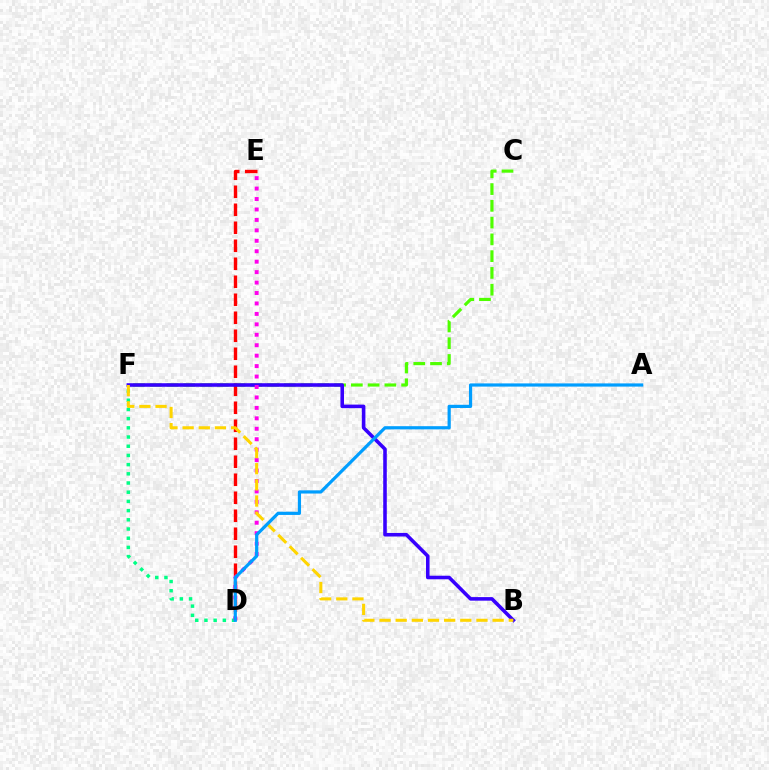{('C', 'F'): [{'color': '#4fff00', 'line_style': 'dashed', 'thickness': 2.28}], ('D', 'E'): [{'color': '#ff0000', 'line_style': 'dashed', 'thickness': 2.45}, {'color': '#ff00ed', 'line_style': 'dotted', 'thickness': 2.84}], ('D', 'F'): [{'color': '#00ff86', 'line_style': 'dotted', 'thickness': 2.5}], ('B', 'F'): [{'color': '#3700ff', 'line_style': 'solid', 'thickness': 2.57}, {'color': '#ffd500', 'line_style': 'dashed', 'thickness': 2.19}], ('A', 'D'): [{'color': '#009eff', 'line_style': 'solid', 'thickness': 2.3}]}